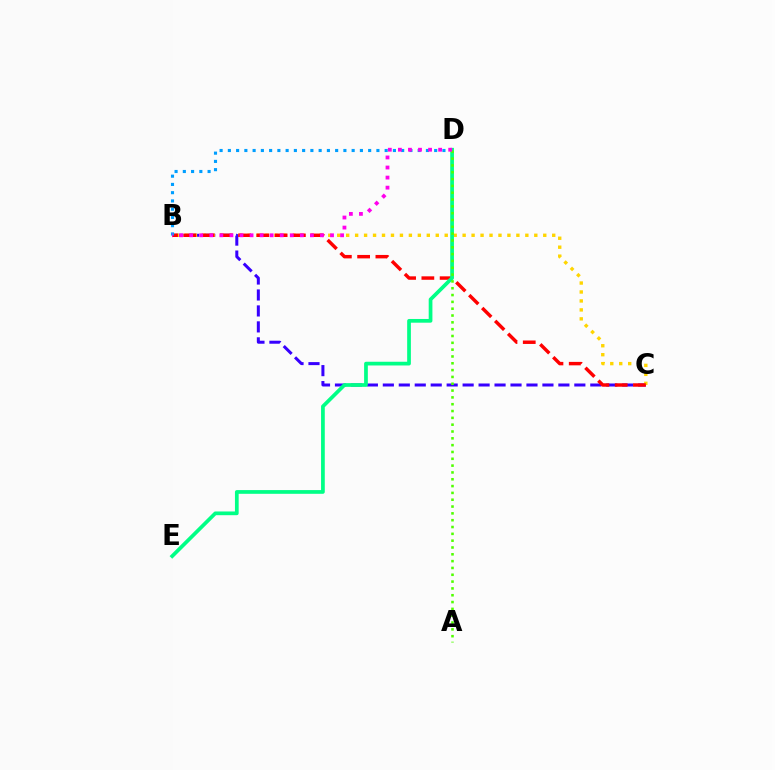{('B', 'C'): [{'color': '#3700ff', 'line_style': 'dashed', 'thickness': 2.17}, {'color': '#ffd500', 'line_style': 'dotted', 'thickness': 2.43}, {'color': '#ff0000', 'line_style': 'dashed', 'thickness': 2.48}], ('B', 'D'): [{'color': '#009eff', 'line_style': 'dotted', 'thickness': 2.24}, {'color': '#ff00ed', 'line_style': 'dotted', 'thickness': 2.73}], ('D', 'E'): [{'color': '#00ff86', 'line_style': 'solid', 'thickness': 2.68}], ('A', 'D'): [{'color': '#4fff00', 'line_style': 'dotted', 'thickness': 1.85}]}